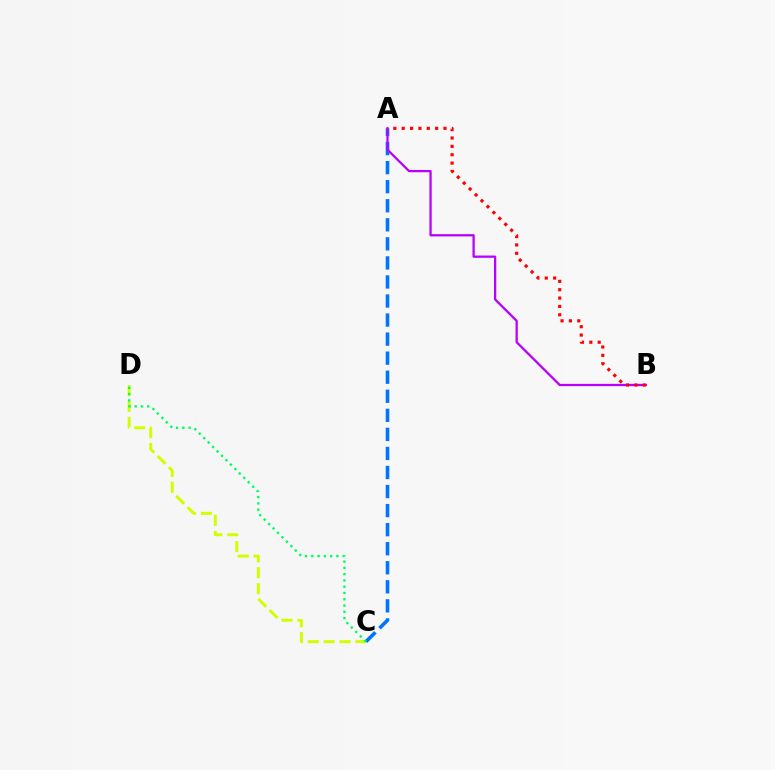{('A', 'C'): [{'color': '#0074ff', 'line_style': 'dashed', 'thickness': 2.59}], ('C', 'D'): [{'color': '#d1ff00', 'line_style': 'dashed', 'thickness': 2.16}, {'color': '#00ff5c', 'line_style': 'dotted', 'thickness': 1.7}], ('A', 'B'): [{'color': '#b900ff', 'line_style': 'solid', 'thickness': 1.64}, {'color': '#ff0000', 'line_style': 'dotted', 'thickness': 2.27}]}